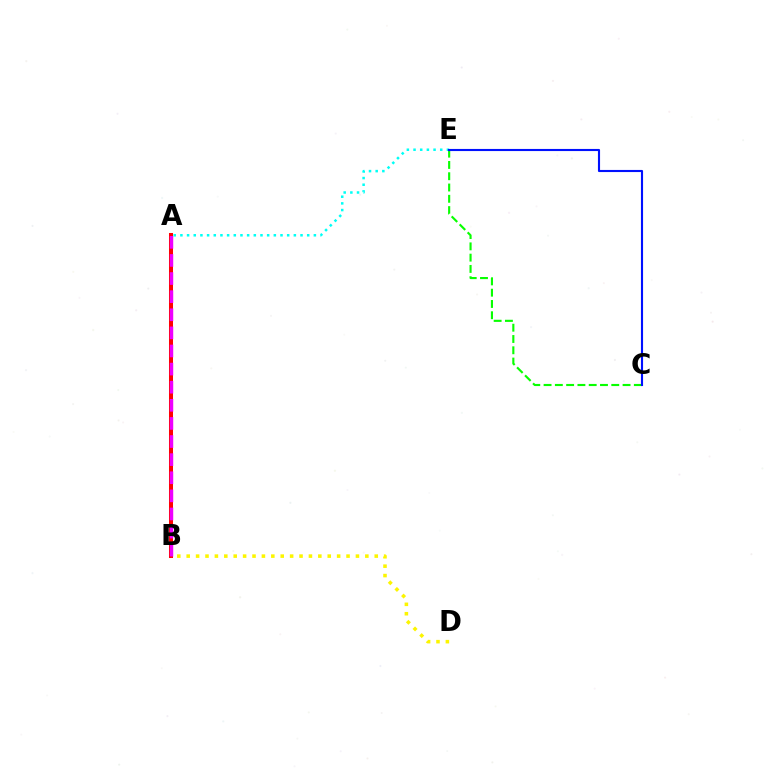{('C', 'E'): [{'color': '#08ff00', 'line_style': 'dashed', 'thickness': 1.53}, {'color': '#0010ff', 'line_style': 'solid', 'thickness': 1.52}], ('A', 'B'): [{'color': '#ff0000', 'line_style': 'solid', 'thickness': 2.9}, {'color': '#ee00ff', 'line_style': 'dashed', 'thickness': 2.46}], ('B', 'D'): [{'color': '#fcf500', 'line_style': 'dotted', 'thickness': 2.55}], ('A', 'E'): [{'color': '#00fff6', 'line_style': 'dotted', 'thickness': 1.81}]}